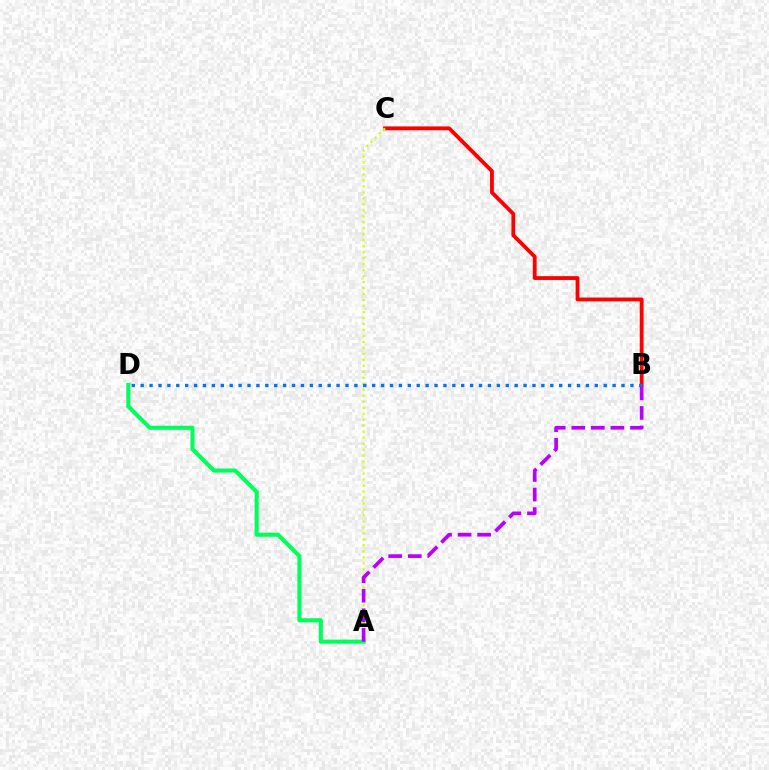{('B', 'C'): [{'color': '#ff0000', 'line_style': 'solid', 'thickness': 2.75}], ('A', 'C'): [{'color': '#d1ff00', 'line_style': 'dotted', 'thickness': 1.63}], ('A', 'D'): [{'color': '#00ff5c', 'line_style': 'solid', 'thickness': 2.94}], ('B', 'D'): [{'color': '#0074ff', 'line_style': 'dotted', 'thickness': 2.42}], ('A', 'B'): [{'color': '#b900ff', 'line_style': 'dashed', 'thickness': 2.66}]}